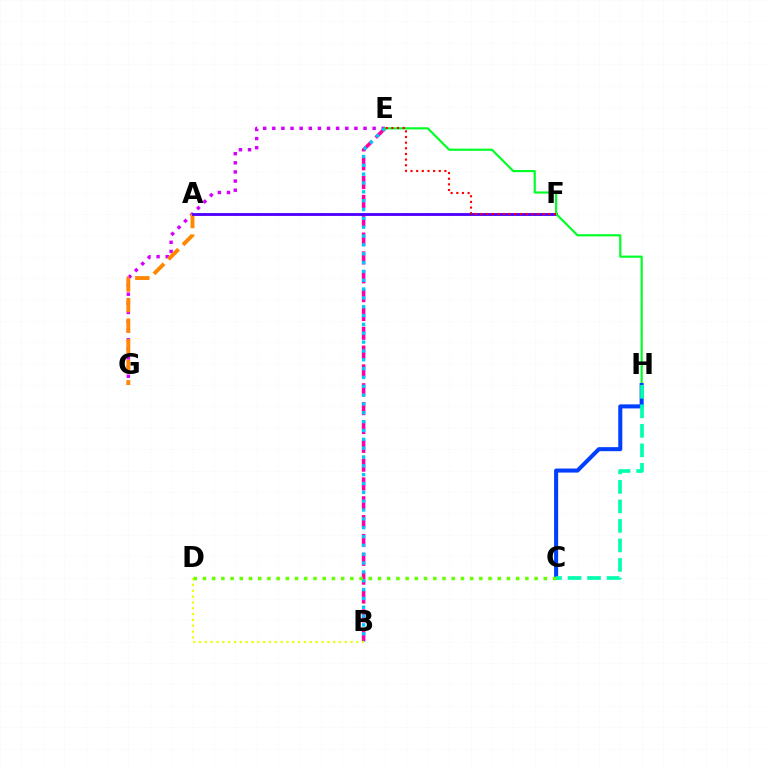{('B', 'E'): [{'color': '#ff00a0', 'line_style': 'dashed', 'thickness': 2.56}, {'color': '#00c7ff', 'line_style': 'dotted', 'thickness': 2.4}], ('E', 'G'): [{'color': '#d600ff', 'line_style': 'dotted', 'thickness': 2.48}], ('A', 'G'): [{'color': '#ff8800', 'line_style': 'dashed', 'thickness': 2.79}], ('A', 'F'): [{'color': '#4f00ff', 'line_style': 'solid', 'thickness': 2.05}], ('E', 'H'): [{'color': '#00ff27', 'line_style': 'solid', 'thickness': 1.56}], ('C', 'H'): [{'color': '#003fff', 'line_style': 'solid', 'thickness': 2.91}, {'color': '#00ffaf', 'line_style': 'dashed', 'thickness': 2.65}], ('B', 'D'): [{'color': '#eeff00', 'line_style': 'dotted', 'thickness': 1.58}], ('C', 'D'): [{'color': '#66ff00', 'line_style': 'dotted', 'thickness': 2.5}], ('E', 'F'): [{'color': '#ff0000', 'line_style': 'dotted', 'thickness': 1.53}]}